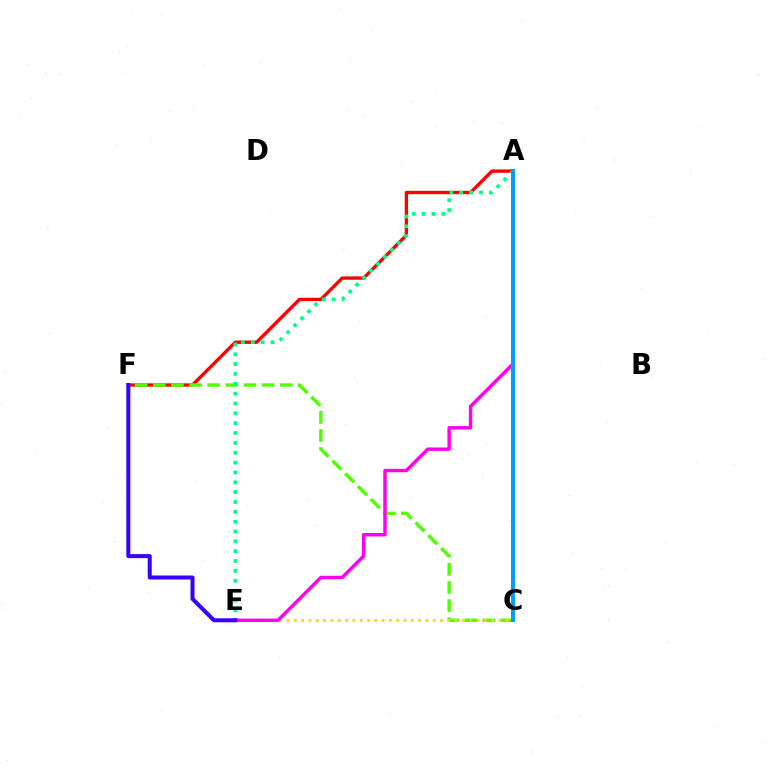{('A', 'F'): [{'color': '#ff0000', 'line_style': 'solid', 'thickness': 2.41}], ('C', 'F'): [{'color': '#4fff00', 'line_style': 'dashed', 'thickness': 2.46}], ('C', 'E'): [{'color': '#ffd500', 'line_style': 'dotted', 'thickness': 1.99}], ('A', 'E'): [{'color': '#00ff86', 'line_style': 'dotted', 'thickness': 2.68}, {'color': '#ff00ed', 'line_style': 'solid', 'thickness': 2.47}], ('A', 'C'): [{'color': '#009eff', 'line_style': 'solid', 'thickness': 2.86}], ('E', 'F'): [{'color': '#3700ff', 'line_style': 'solid', 'thickness': 2.89}]}